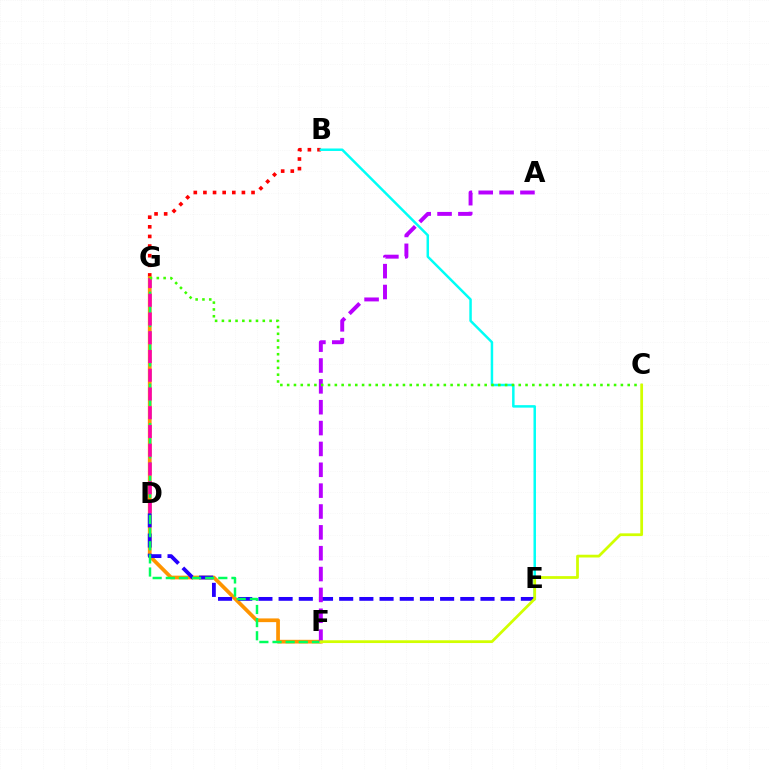{('B', 'G'): [{'color': '#ff0000', 'line_style': 'dotted', 'thickness': 2.61}], ('D', 'G'): [{'color': '#0074ff', 'line_style': 'solid', 'thickness': 1.58}, {'color': '#ff00ac', 'line_style': 'dashed', 'thickness': 2.55}], ('F', 'G'): [{'color': '#ff9400', 'line_style': 'solid', 'thickness': 2.68}, {'color': '#00ff5c', 'line_style': 'dashed', 'thickness': 1.78}], ('B', 'E'): [{'color': '#00fff6', 'line_style': 'solid', 'thickness': 1.79}], ('D', 'E'): [{'color': '#2500ff', 'line_style': 'dashed', 'thickness': 2.74}], ('A', 'F'): [{'color': '#b900ff', 'line_style': 'dashed', 'thickness': 2.83}], ('C', 'G'): [{'color': '#3dff00', 'line_style': 'dotted', 'thickness': 1.85}], ('C', 'F'): [{'color': '#d1ff00', 'line_style': 'solid', 'thickness': 1.99}]}